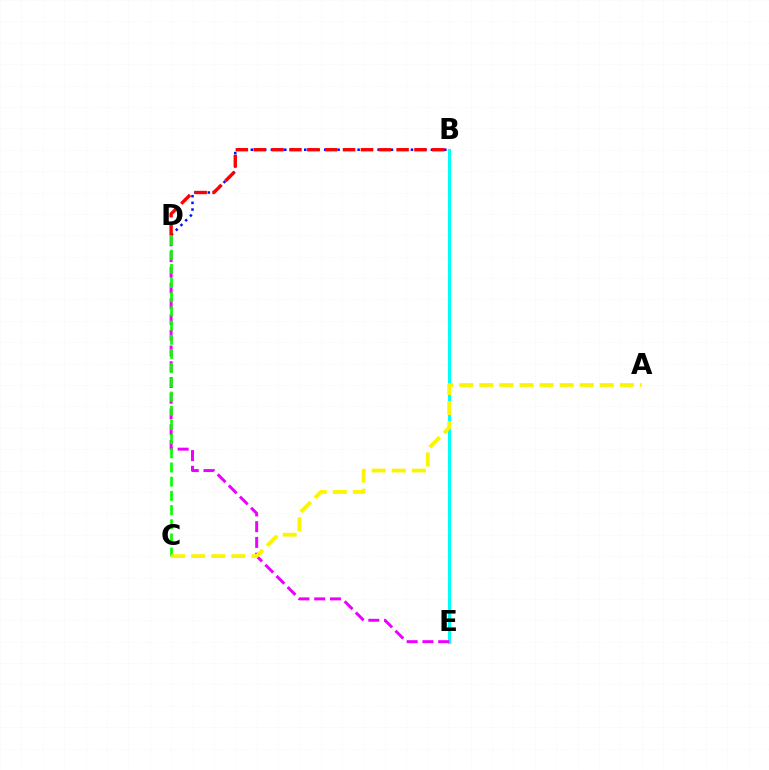{('B', 'D'): [{'color': '#0010ff', 'line_style': 'dotted', 'thickness': 1.81}, {'color': '#ff0000', 'line_style': 'dashed', 'thickness': 2.43}], ('B', 'E'): [{'color': '#00fff6', 'line_style': 'solid', 'thickness': 2.17}], ('D', 'E'): [{'color': '#ee00ff', 'line_style': 'dashed', 'thickness': 2.14}], ('C', 'D'): [{'color': '#08ff00', 'line_style': 'dashed', 'thickness': 1.93}], ('A', 'C'): [{'color': '#fcf500', 'line_style': 'dashed', 'thickness': 2.73}]}